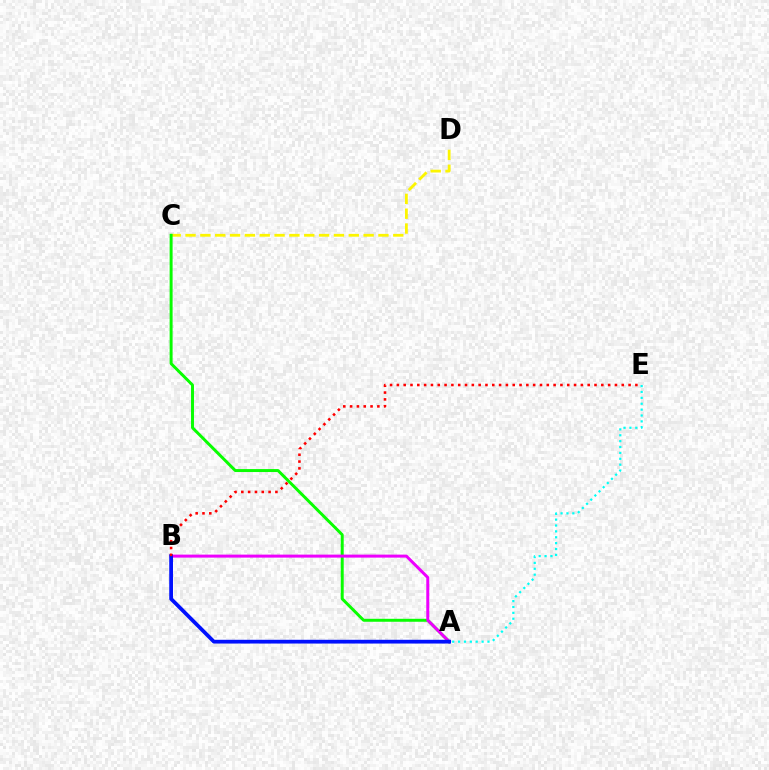{('A', 'E'): [{'color': '#00fff6', 'line_style': 'dotted', 'thickness': 1.6}], ('C', 'D'): [{'color': '#fcf500', 'line_style': 'dashed', 'thickness': 2.02}], ('A', 'C'): [{'color': '#08ff00', 'line_style': 'solid', 'thickness': 2.13}], ('A', 'B'): [{'color': '#ee00ff', 'line_style': 'solid', 'thickness': 2.16}, {'color': '#0010ff', 'line_style': 'solid', 'thickness': 2.71}], ('B', 'E'): [{'color': '#ff0000', 'line_style': 'dotted', 'thickness': 1.85}]}